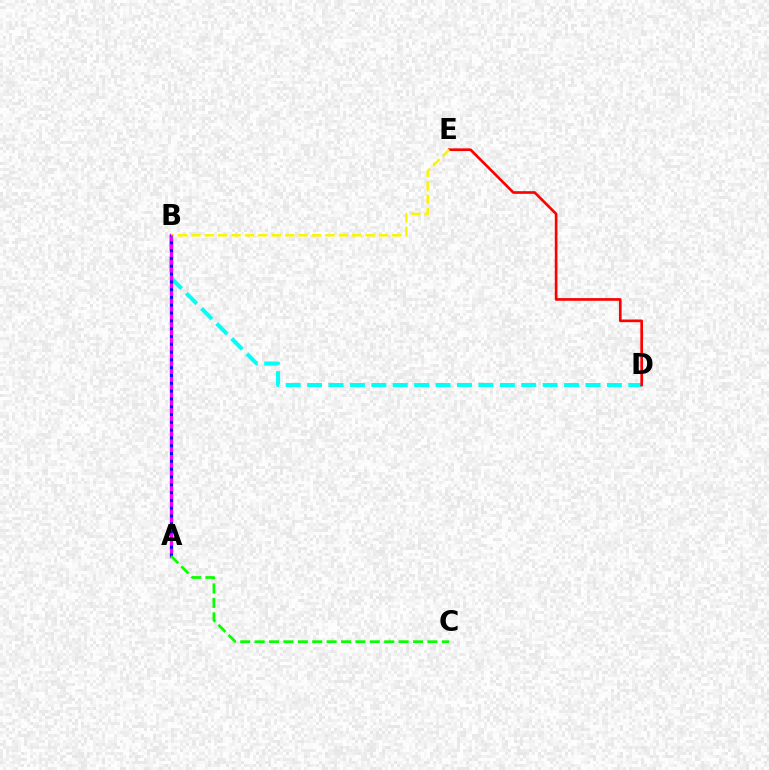{('B', 'D'): [{'color': '#00fff6', 'line_style': 'dashed', 'thickness': 2.91}], ('D', 'E'): [{'color': '#ff0000', 'line_style': 'solid', 'thickness': 1.92}], ('A', 'B'): [{'color': '#ee00ff', 'line_style': 'solid', 'thickness': 2.39}, {'color': '#0010ff', 'line_style': 'dotted', 'thickness': 2.12}], ('B', 'E'): [{'color': '#fcf500', 'line_style': 'dashed', 'thickness': 1.82}], ('A', 'C'): [{'color': '#08ff00', 'line_style': 'dashed', 'thickness': 1.96}]}